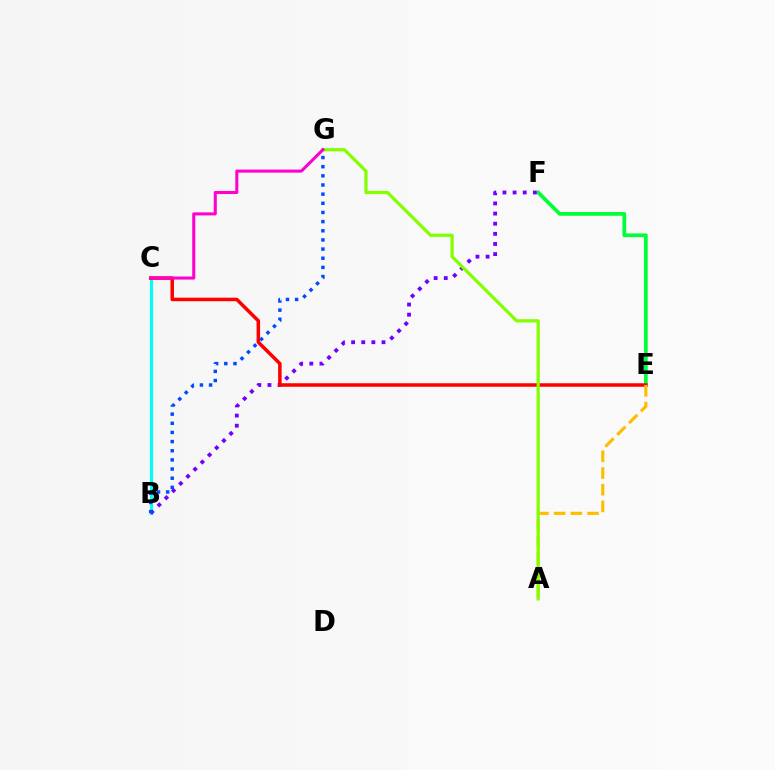{('E', 'F'): [{'color': '#00ff39', 'line_style': 'solid', 'thickness': 2.7}], ('B', 'C'): [{'color': '#00fff6', 'line_style': 'solid', 'thickness': 2.25}], ('B', 'F'): [{'color': '#7200ff', 'line_style': 'dotted', 'thickness': 2.75}], ('C', 'E'): [{'color': '#ff0000', 'line_style': 'solid', 'thickness': 2.53}], ('A', 'E'): [{'color': '#ffbd00', 'line_style': 'dashed', 'thickness': 2.27}], ('A', 'G'): [{'color': '#84ff00', 'line_style': 'solid', 'thickness': 2.32}], ('B', 'G'): [{'color': '#004bff', 'line_style': 'dotted', 'thickness': 2.49}], ('C', 'G'): [{'color': '#ff00cf', 'line_style': 'solid', 'thickness': 2.2}]}